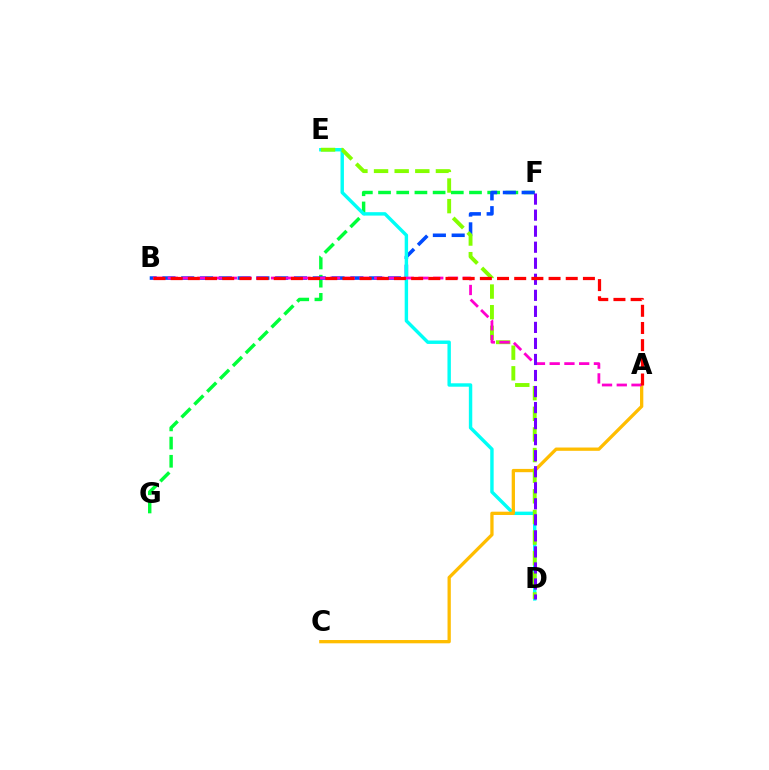{('F', 'G'): [{'color': '#00ff39', 'line_style': 'dashed', 'thickness': 2.47}], ('B', 'F'): [{'color': '#004bff', 'line_style': 'dashed', 'thickness': 2.55}], ('D', 'E'): [{'color': '#00fff6', 'line_style': 'solid', 'thickness': 2.46}, {'color': '#84ff00', 'line_style': 'dashed', 'thickness': 2.8}], ('A', 'C'): [{'color': '#ffbd00', 'line_style': 'solid', 'thickness': 2.37}], ('A', 'B'): [{'color': '#ff00cf', 'line_style': 'dashed', 'thickness': 2.0}, {'color': '#ff0000', 'line_style': 'dashed', 'thickness': 2.33}], ('D', 'F'): [{'color': '#7200ff', 'line_style': 'dashed', 'thickness': 2.18}]}